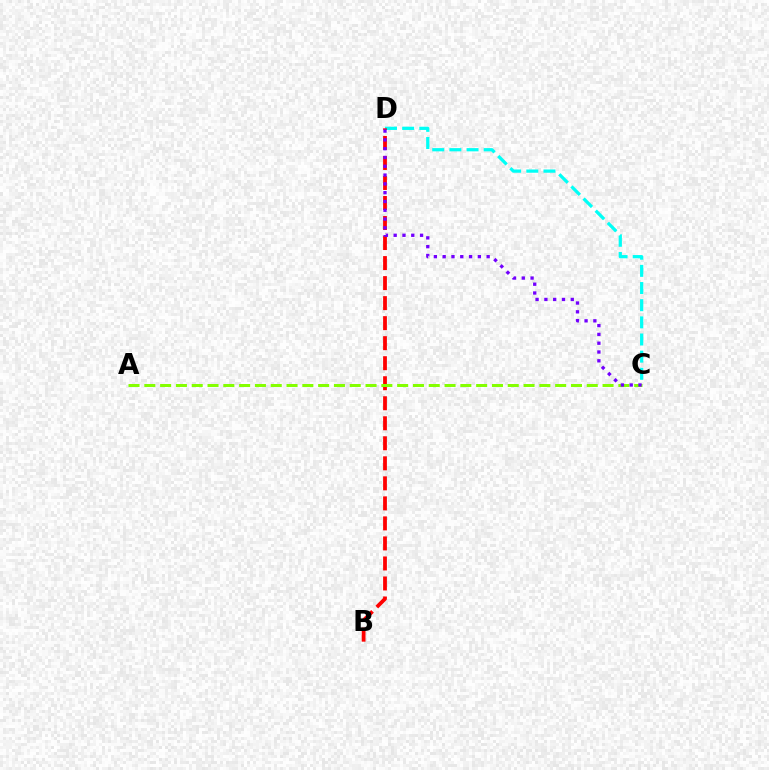{('C', 'D'): [{'color': '#00fff6', 'line_style': 'dashed', 'thickness': 2.33}, {'color': '#7200ff', 'line_style': 'dotted', 'thickness': 2.39}], ('B', 'D'): [{'color': '#ff0000', 'line_style': 'dashed', 'thickness': 2.72}], ('A', 'C'): [{'color': '#84ff00', 'line_style': 'dashed', 'thickness': 2.15}]}